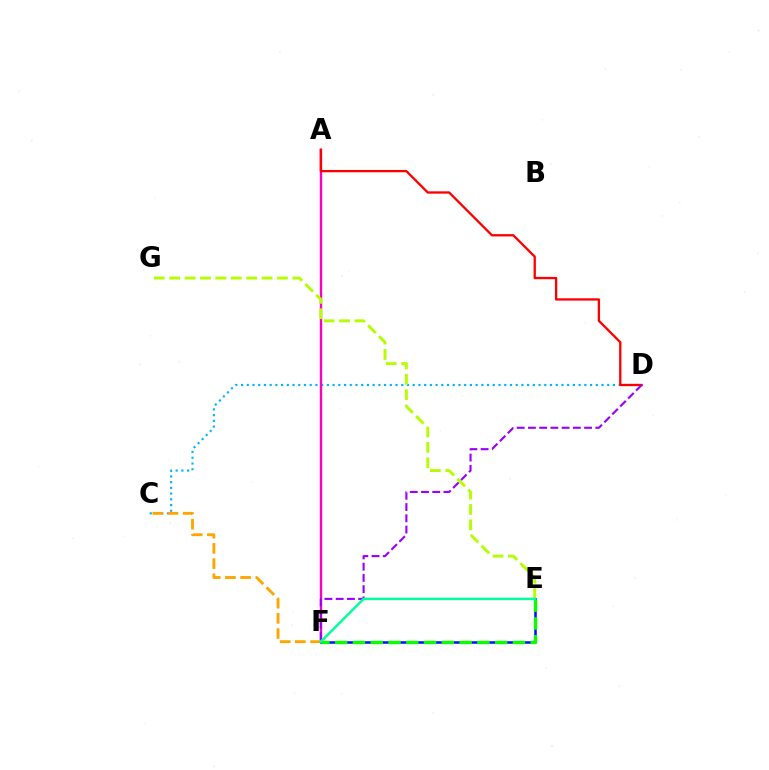{('C', 'D'): [{'color': '#00b5ff', 'line_style': 'dotted', 'thickness': 1.55}], ('A', 'F'): [{'color': '#ff00bd', 'line_style': 'solid', 'thickness': 1.71}], ('A', 'D'): [{'color': '#ff0000', 'line_style': 'solid', 'thickness': 1.67}], ('E', 'G'): [{'color': '#b3ff00', 'line_style': 'dashed', 'thickness': 2.09}], ('E', 'F'): [{'color': '#0010ff', 'line_style': 'solid', 'thickness': 1.83}, {'color': '#08ff00', 'line_style': 'dashed', 'thickness': 2.42}, {'color': '#00ff9d', 'line_style': 'solid', 'thickness': 1.77}], ('C', 'F'): [{'color': '#ffa500', 'line_style': 'dashed', 'thickness': 2.06}], ('D', 'F'): [{'color': '#9b00ff', 'line_style': 'dashed', 'thickness': 1.53}]}